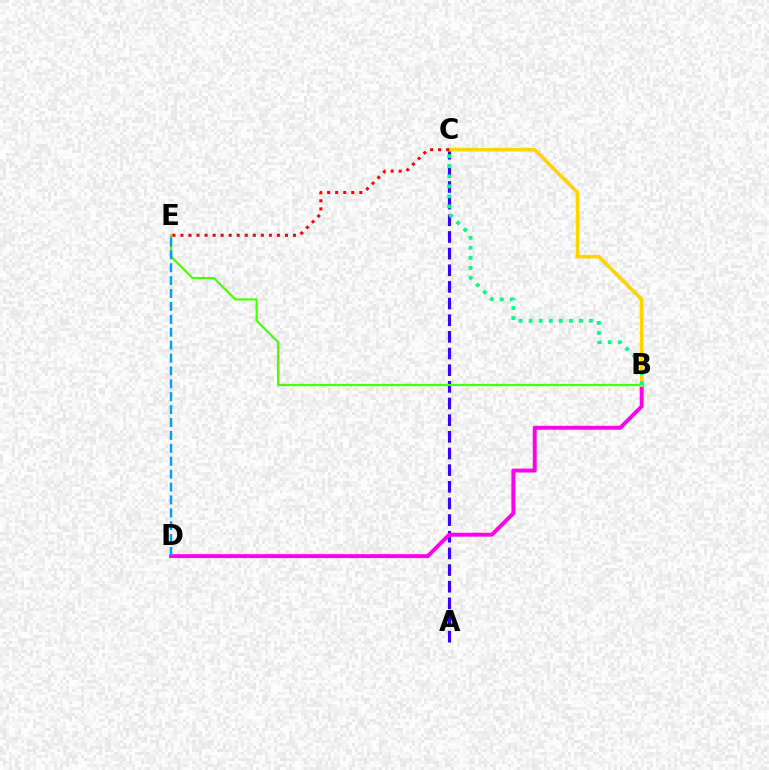{('A', 'C'): [{'color': '#3700ff', 'line_style': 'dashed', 'thickness': 2.26}], ('B', 'D'): [{'color': '#ff00ed', 'line_style': 'solid', 'thickness': 2.82}], ('B', 'E'): [{'color': '#4fff00', 'line_style': 'solid', 'thickness': 1.59}], ('B', 'C'): [{'color': '#ffd500', 'line_style': 'solid', 'thickness': 2.59}, {'color': '#00ff86', 'line_style': 'dotted', 'thickness': 2.73}], ('C', 'E'): [{'color': '#ff0000', 'line_style': 'dotted', 'thickness': 2.19}], ('D', 'E'): [{'color': '#009eff', 'line_style': 'dashed', 'thickness': 1.75}]}